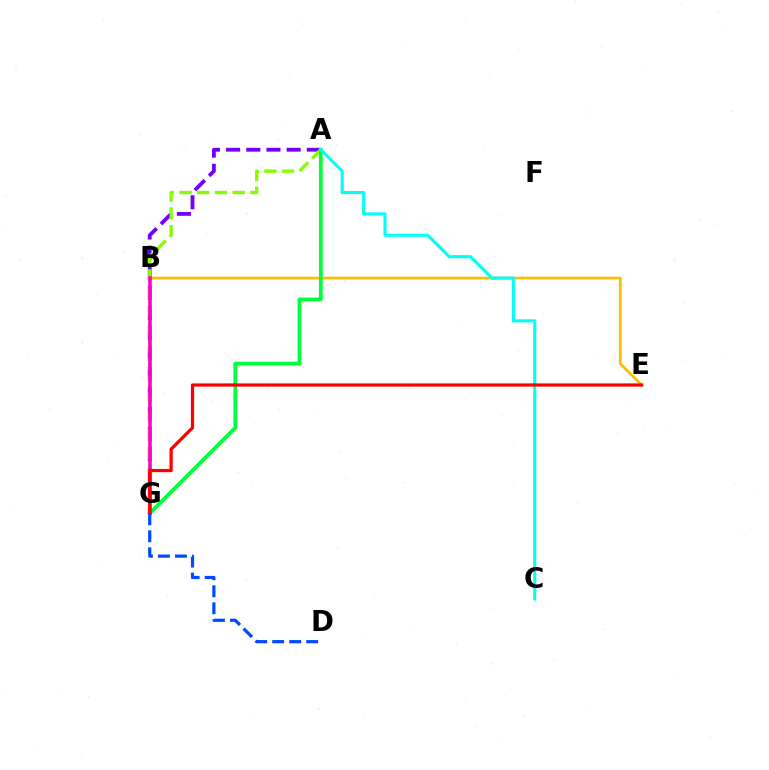{('A', 'G'): [{'color': '#7200ff', 'line_style': 'dashed', 'thickness': 2.74}, {'color': '#84ff00', 'line_style': 'dashed', 'thickness': 2.4}, {'color': '#00ff39', 'line_style': 'solid', 'thickness': 2.69}], ('B', 'E'): [{'color': '#ffbd00', 'line_style': 'solid', 'thickness': 1.97}], ('B', 'G'): [{'color': '#ff00cf', 'line_style': 'solid', 'thickness': 2.55}], ('A', 'C'): [{'color': '#00fff6', 'line_style': 'solid', 'thickness': 2.23}], ('E', 'G'): [{'color': '#ff0000', 'line_style': 'solid', 'thickness': 2.33}], ('D', 'G'): [{'color': '#004bff', 'line_style': 'dashed', 'thickness': 2.31}]}